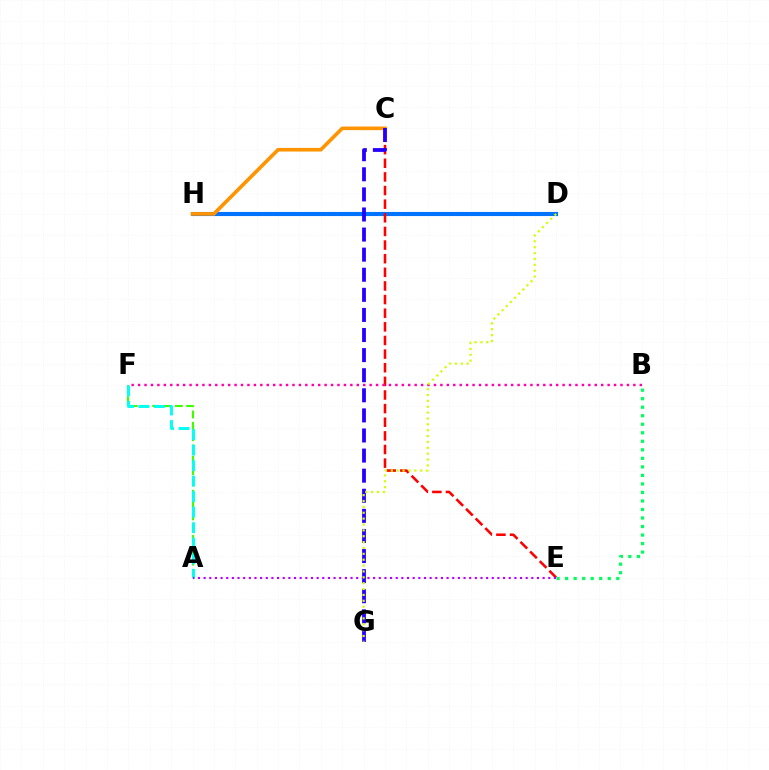{('A', 'F'): [{'color': '#3dff00', 'line_style': 'dashed', 'thickness': 1.54}, {'color': '#00fff6', 'line_style': 'dashed', 'thickness': 2.11}], ('D', 'H'): [{'color': '#0074ff', 'line_style': 'solid', 'thickness': 2.96}], ('C', 'E'): [{'color': '#ff0000', 'line_style': 'dashed', 'thickness': 1.85}], ('B', 'E'): [{'color': '#00ff5c', 'line_style': 'dotted', 'thickness': 2.32}], ('C', 'H'): [{'color': '#ff9400', 'line_style': 'solid', 'thickness': 2.62}], ('B', 'F'): [{'color': '#ff00ac', 'line_style': 'dotted', 'thickness': 1.75}], ('A', 'E'): [{'color': '#b900ff', 'line_style': 'dotted', 'thickness': 1.54}], ('C', 'G'): [{'color': '#2500ff', 'line_style': 'dashed', 'thickness': 2.73}], ('D', 'G'): [{'color': '#d1ff00', 'line_style': 'dotted', 'thickness': 1.59}]}